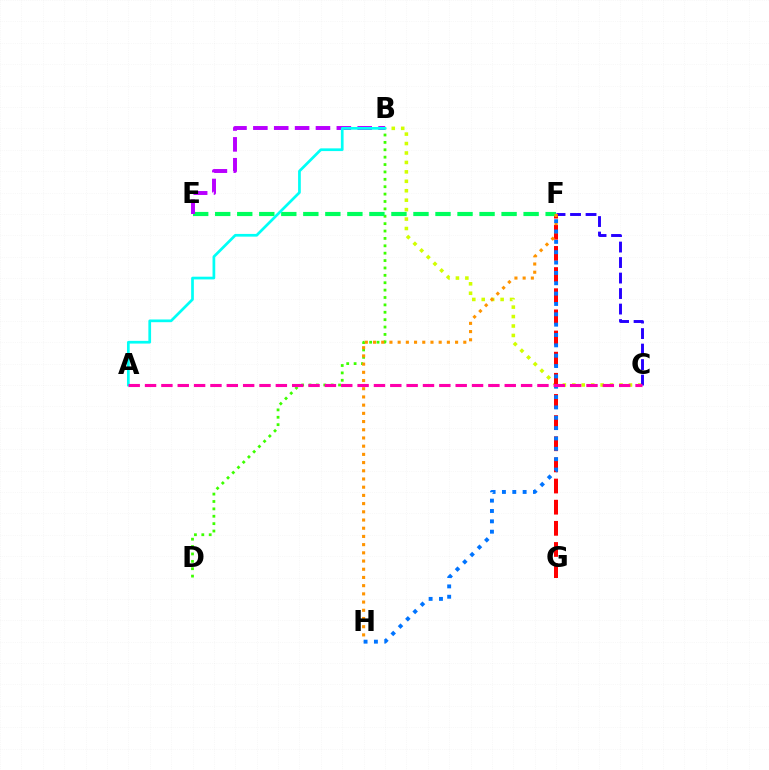{('B', 'C'): [{'color': '#d1ff00', 'line_style': 'dotted', 'thickness': 2.57}], ('B', 'D'): [{'color': '#3dff00', 'line_style': 'dotted', 'thickness': 2.01}], ('C', 'F'): [{'color': '#2500ff', 'line_style': 'dashed', 'thickness': 2.11}], ('F', 'G'): [{'color': '#ff0000', 'line_style': 'dashed', 'thickness': 2.87}], ('E', 'F'): [{'color': '#00ff5c', 'line_style': 'dashed', 'thickness': 2.99}], ('F', 'H'): [{'color': '#ff9400', 'line_style': 'dotted', 'thickness': 2.23}, {'color': '#0074ff', 'line_style': 'dotted', 'thickness': 2.81}], ('B', 'E'): [{'color': '#b900ff', 'line_style': 'dashed', 'thickness': 2.83}], ('A', 'B'): [{'color': '#00fff6', 'line_style': 'solid', 'thickness': 1.96}], ('A', 'C'): [{'color': '#ff00ac', 'line_style': 'dashed', 'thickness': 2.22}]}